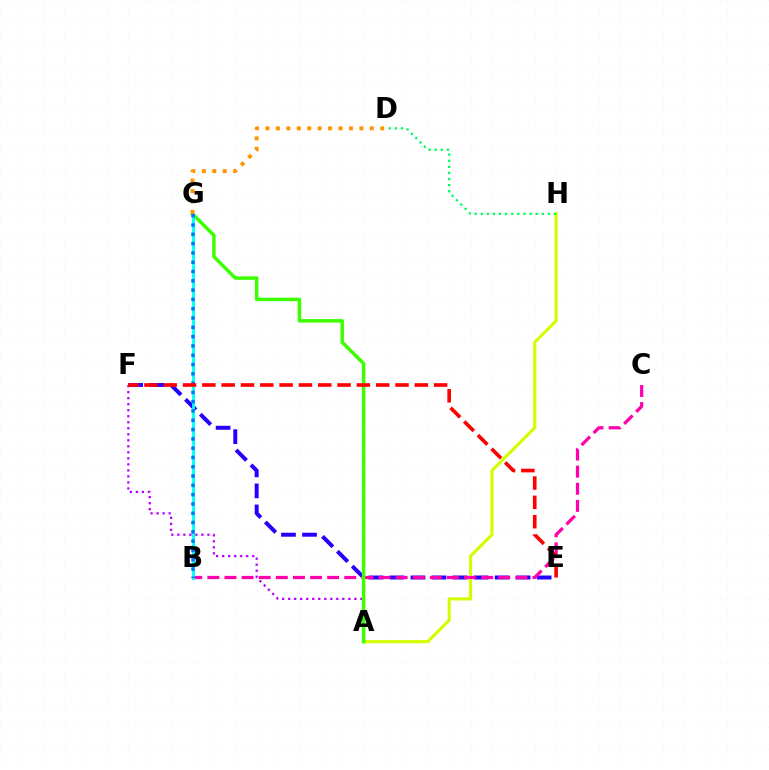{('E', 'F'): [{'color': '#2500ff', 'line_style': 'dashed', 'thickness': 2.86}, {'color': '#ff0000', 'line_style': 'dashed', 'thickness': 2.62}], ('A', 'H'): [{'color': '#d1ff00', 'line_style': 'solid', 'thickness': 2.24}], ('A', 'F'): [{'color': '#b900ff', 'line_style': 'dotted', 'thickness': 1.64}], ('B', 'C'): [{'color': '#ff00ac', 'line_style': 'dashed', 'thickness': 2.32}], ('A', 'G'): [{'color': '#3dff00', 'line_style': 'solid', 'thickness': 2.51}], ('B', 'G'): [{'color': '#00fff6', 'line_style': 'solid', 'thickness': 2.06}, {'color': '#0074ff', 'line_style': 'dotted', 'thickness': 2.53}], ('D', 'H'): [{'color': '#00ff5c', 'line_style': 'dotted', 'thickness': 1.66}], ('D', 'G'): [{'color': '#ff9400', 'line_style': 'dotted', 'thickness': 2.83}]}